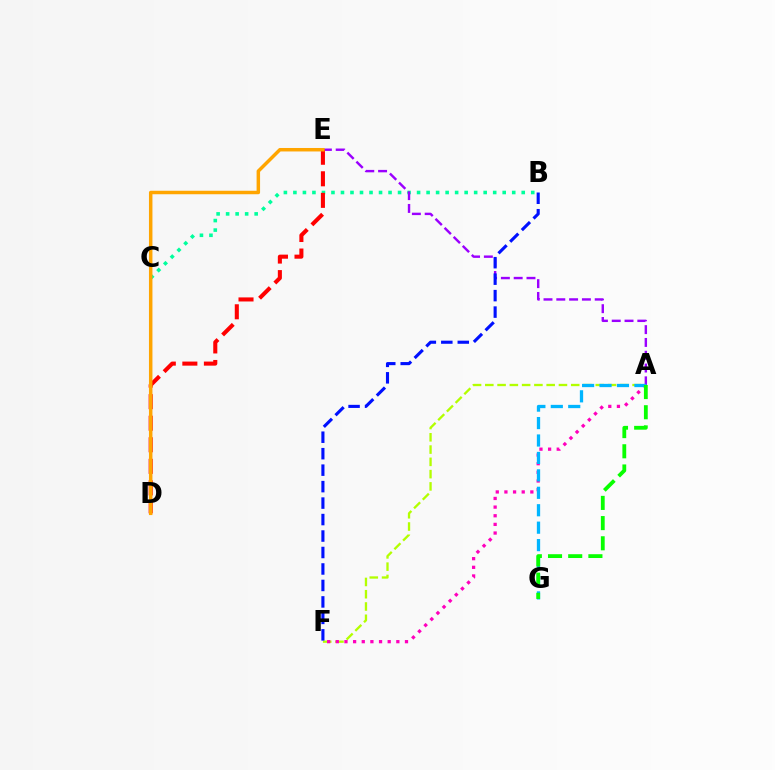{('B', 'C'): [{'color': '#00ff9d', 'line_style': 'dotted', 'thickness': 2.58}], ('A', 'F'): [{'color': '#b3ff00', 'line_style': 'dashed', 'thickness': 1.67}, {'color': '#ff00bd', 'line_style': 'dotted', 'thickness': 2.35}], ('A', 'E'): [{'color': '#9b00ff', 'line_style': 'dashed', 'thickness': 1.74}], ('B', 'F'): [{'color': '#0010ff', 'line_style': 'dashed', 'thickness': 2.24}], ('A', 'G'): [{'color': '#00b5ff', 'line_style': 'dashed', 'thickness': 2.37}, {'color': '#08ff00', 'line_style': 'dashed', 'thickness': 2.74}], ('D', 'E'): [{'color': '#ff0000', 'line_style': 'dashed', 'thickness': 2.93}, {'color': '#ffa500', 'line_style': 'solid', 'thickness': 2.5}]}